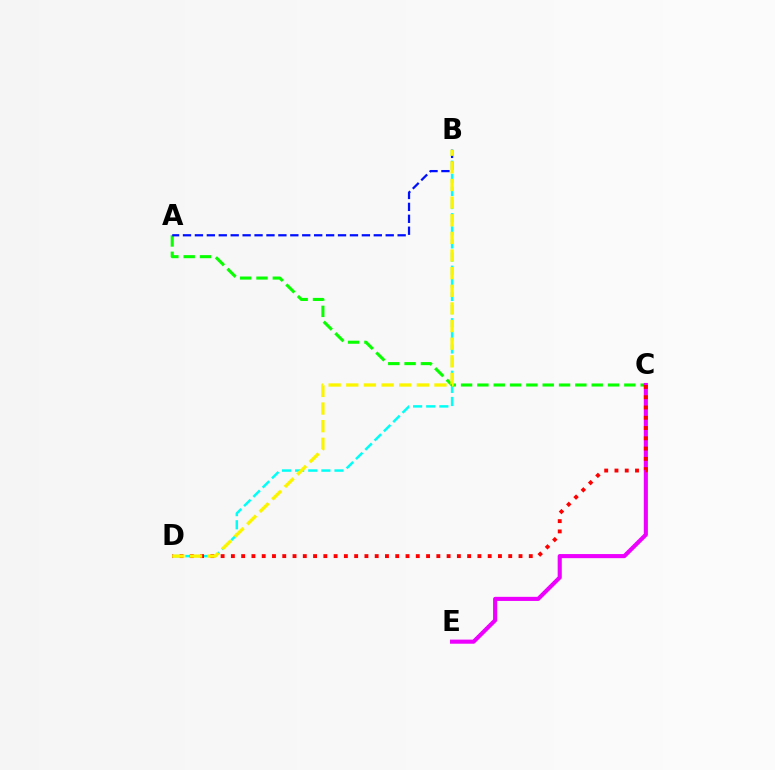{('B', 'D'): [{'color': '#00fff6', 'line_style': 'dashed', 'thickness': 1.78}, {'color': '#fcf500', 'line_style': 'dashed', 'thickness': 2.4}], ('A', 'C'): [{'color': '#08ff00', 'line_style': 'dashed', 'thickness': 2.22}], ('C', 'E'): [{'color': '#ee00ff', 'line_style': 'solid', 'thickness': 2.96}], ('A', 'B'): [{'color': '#0010ff', 'line_style': 'dashed', 'thickness': 1.62}], ('C', 'D'): [{'color': '#ff0000', 'line_style': 'dotted', 'thickness': 2.79}]}